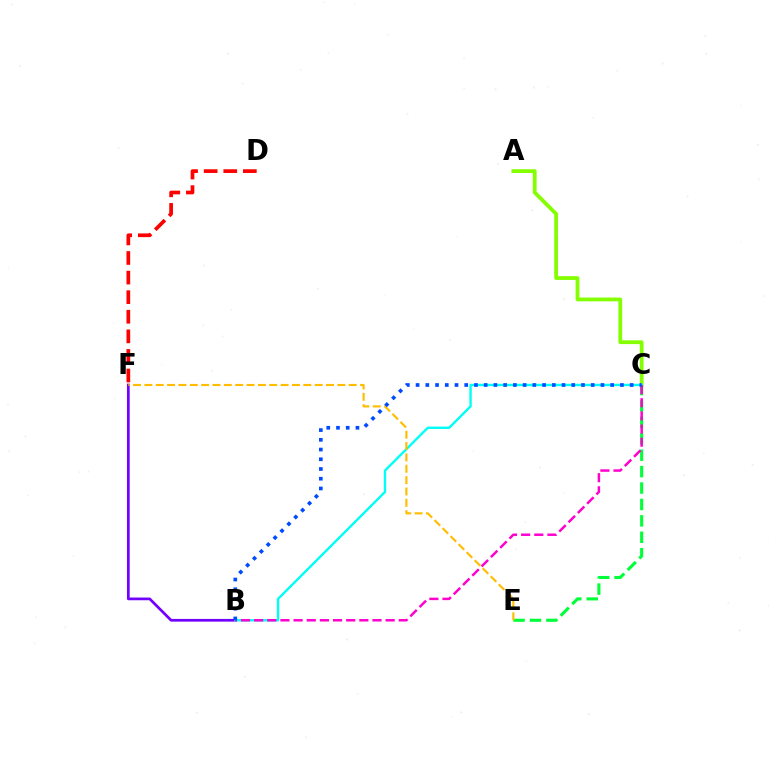{('B', 'F'): [{'color': '#7200ff', 'line_style': 'solid', 'thickness': 1.95}], ('A', 'C'): [{'color': '#84ff00', 'line_style': 'solid', 'thickness': 2.72}], ('C', 'E'): [{'color': '#00ff39', 'line_style': 'dashed', 'thickness': 2.23}], ('D', 'F'): [{'color': '#ff0000', 'line_style': 'dashed', 'thickness': 2.66}], ('B', 'C'): [{'color': '#00fff6', 'line_style': 'solid', 'thickness': 1.72}, {'color': '#ff00cf', 'line_style': 'dashed', 'thickness': 1.79}, {'color': '#004bff', 'line_style': 'dotted', 'thickness': 2.64}], ('E', 'F'): [{'color': '#ffbd00', 'line_style': 'dashed', 'thickness': 1.54}]}